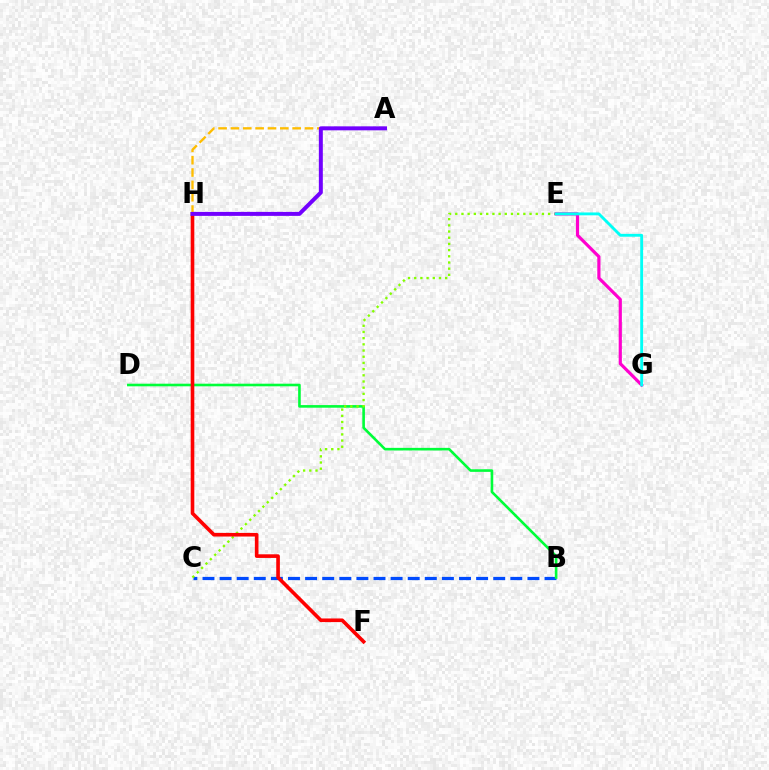{('A', 'H'): [{'color': '#ffbd00', 'line_style': 'dashed', 'thickness': 1.68}, {'color': '#7200ff', 'line_style': 'solid', 'thickness': 2.86}], ('B', 'C'): [{'color': '#004bff', 'line_style': 'dashed', 'thickness': 2.32}], ('B', 'D'): [{'color': '#00ff39', 'line_style': 'solid', 'thickness': 1.88}], ('C', 'E'): [{'color': '#84ff00', 'line_style': 'dotted', 'thickness': 1.68}], ('F', 'H'): [{'color': '#ff0000', 'line_style': 'solid', 'thickness': 2.61}], ('E', 'G'): [{'color': '#ff00cf', 'line_style': 'solid', 'thickness': 2.29}, {'color': '#00fff6', 'line_style': 'solid', 'thickness': 2.06}]}